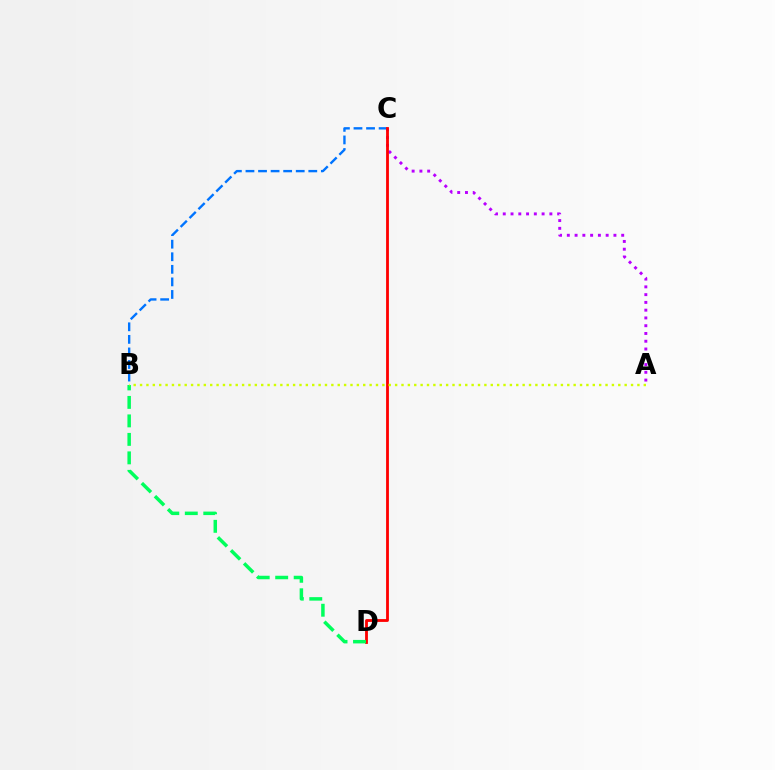{('A', 'C'): [{'color': '#b900ff', 'line_style': 'dotted', 'thickness': 2.11}], ('B', 'C'): [{'color': '#0074ff', 'line_style': 'dashed', 'thickness': 1.71}], ('C', 'D'): [{'color': '#ff0000', 'line_style': 'solid', 'thickness': 2.03}], ('B', 'D'): [{'color': '#00ff5c', 'line_style': 'dashed', 'thickness': 2.51}], ('A', 'B'): [{'color': '#d1ff00', 'line_style': 'dotted', 'thickness': 1.73}]}